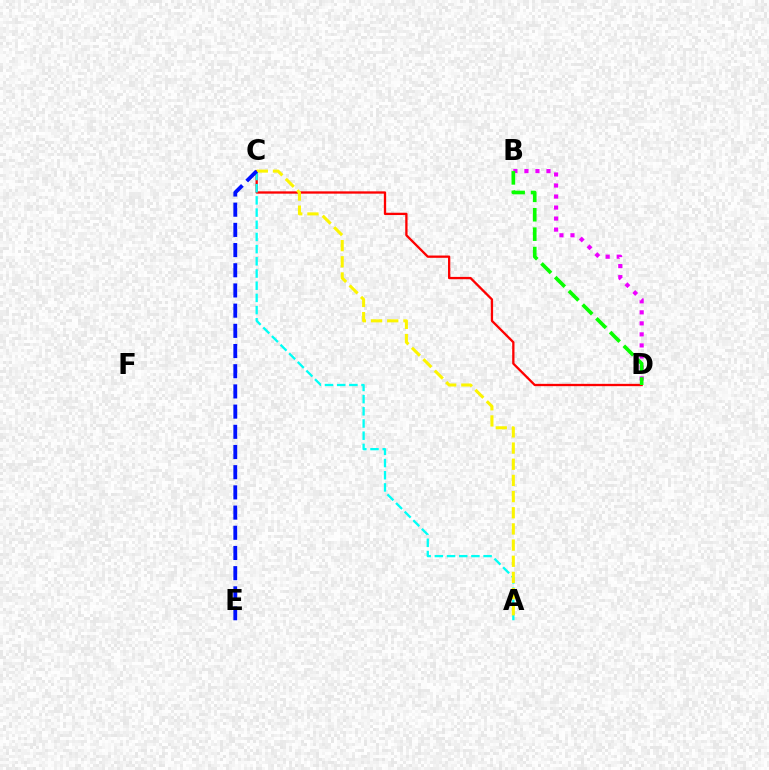{('C', 'D'): [{'color': '#ff0000', 'line_style': 'solid', 'thickness': 1.66}], ('A', 'C'): [{'color': '#00fff6', 'line_style': 'dashed', 'thickness': 1.66}, {'color': '#fcf500', 'line_style': 'dashed', 'thickness': 2.2}], ('B', 'D'): [{'color': '#ee00ff', 'line_style': 'dotted', 'thickness': 2.99}, {'color': '#08ff00', 'line_style': 'dashed', 'thickness': 2.64}], ('C', 'E'): [{'color': '#0010ff', 'line_style': 'dashed', 'thickness': 2.74}]}